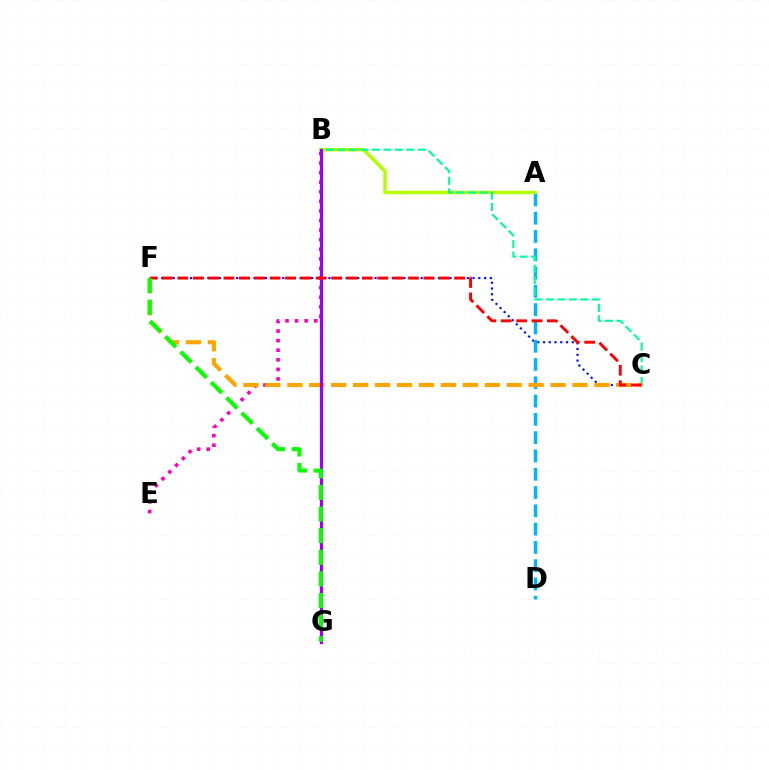{('C', 'F'): [{'color': '#0010ff', 'line_style': 'dotted', 'thickness': 1.57}, {'color': '#ffa500', 'line_style': 'dashed', 'thickness': 2.98}, {'color': '#ff0000', 'line_style': 'dashed', 'thickness': 2.09}], ('A', 'D'): [{'color': '#00b5ff', 'line_style': 'dashed', 'thickness': 2.48}], ('B', 'E'): [{'color': '#ff00bd', 'line_style': 'dotted', 'thickness': 2.6}], ('A', 'B'): [{'color': '#b3ff00', 'line_style': 'solid', 'thickness': 2.49}], ('B', 'C'): [{'color': '#00ff9d', 'line_style': 'dashed', 'thickness': 1.56}], ('B', 'G'): [{'color': '#9b00ff', 'line_style': 'solid', 'thickness': 2.3}], ('F', 'G'): [{'color': '#08ff00', 'line_style': 'dashed', 'thickness': 2.94}]}